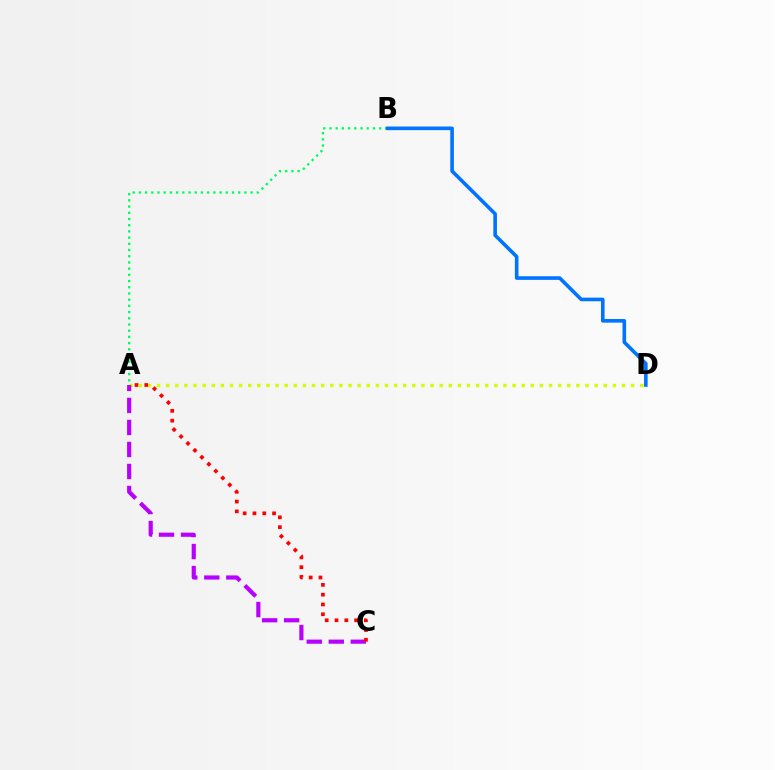{('A', 'D'): [{'color': '#d1ff00', 'line_style': 'dotted', 'thickness': 2.48}], ('A', 'C'): [{'color': '#b900ff', 'line_style': 'dashed', 'thickness': 2.99}, {'color': '#ff0000', 'line_style': 'dotted', 'thickness': 2.66}], ('A', 'B'): [{'color': '#00ff5c', 'line_style': 'dotted', 'thickness': 1.69}], ('B', 'D'): [{'color': '#0074ff', 'line_style': 'solid', 'thickness': 2.6}]}